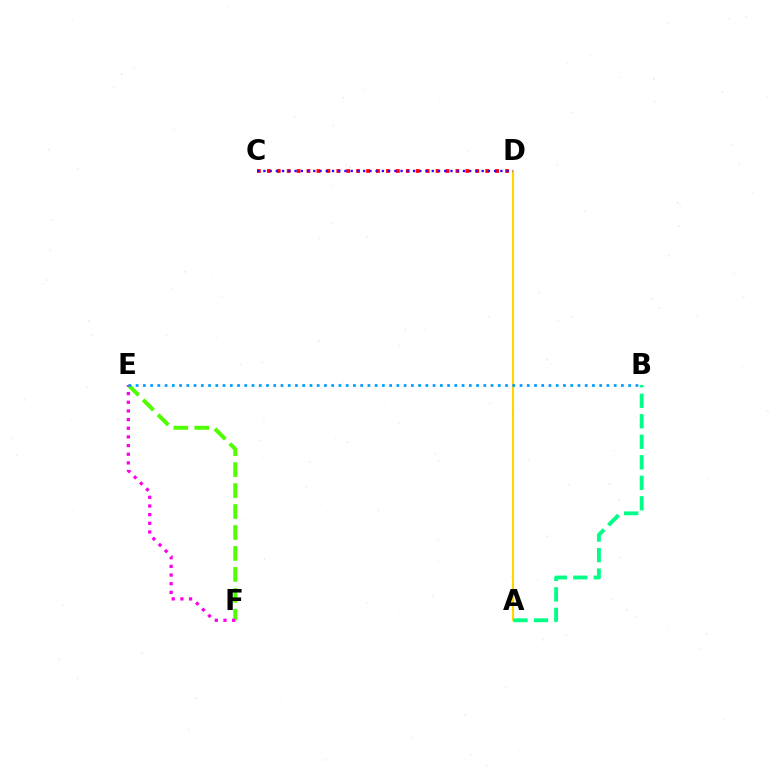{('C', 'D'): [{'color': '#ff0000', 'line_style': 'dotted', 'thickness': 2.7}, {'color': '#3700ff', 'line_style': 'dotted', 'thickness': 1.69}], ('E', 'F'): [{'color': '#4fff00', 'line_style': 'dashed', 'thickness': 2.85}, {'color': '#ff00ed', 'line_style': 'dotted', 'thickness': 2.35}], ('A', 'D'): [{'color': '#ffd500', 'line_style': 'solid', 'thickness': 1.52}], ('B', 'E'): [{'color': '#009eff', 'line_style': 'dotted', 'thickness': 1.97}], ('A', 'B'): [{'color': '#00ff86', 'line_style': 'dashed', 'thickness': 2.79}]}